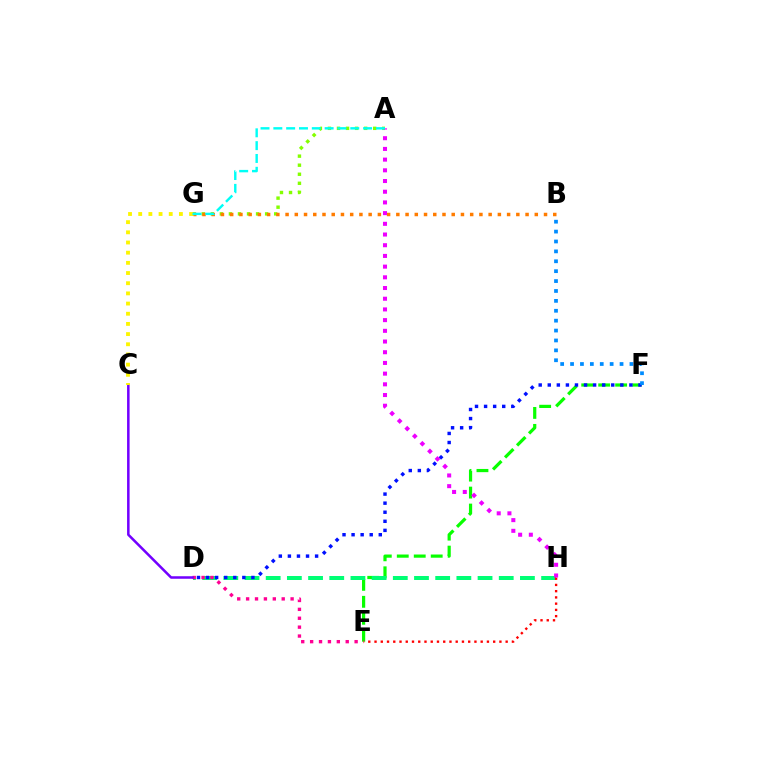{('E', 'F'): [{'color': '#08ff00', 'line_style': 'dashed', 'thickness': 2.31}], ('D', 'H'): [{'color': '#00ff74', 'line_style': 'dashed', 'thickness': 2.88}], ('D', 'E'): [{'color': '#ff0094', 'line_style': 'dotted', 'thickness': 2.42}], ('C', 'D'): [{'color': '#7200ff', 'line_style': 'solid', 'thickness': 1.82}], ('A', 'G'): [{'color': '#84ff00', 'line_style': 'dotted', 'thickness': 2.46}, {'color': '#00fff6', 'line_style': 'dashed', 'thickness': 1.74}], ('D', 'F'): [{'color': '#0010ff', 'line_style': 'dotted', 'thickness': 2.46}], ('B', 'F'): [{'color': '#008cff', 'line_style': 'dotted', 'thickness': 2.69}], ('E', 'H'): [{'color': '#ff0000', 'line_style': 'dotted', 'thickness': 1.7}], ('C', 'G'): [{'color': '#fcf500', 'line_style': 'dotted', 'thickness': 2.76}], ('B', 'G'): [{'color': '#ff7c00', 'line_style': 'dotted', 'thickness': 2.51}], ('A', 'H'): [{'color': '#ee00ff', 'line_style': 'dotted', 'thickness': 2.91}]}